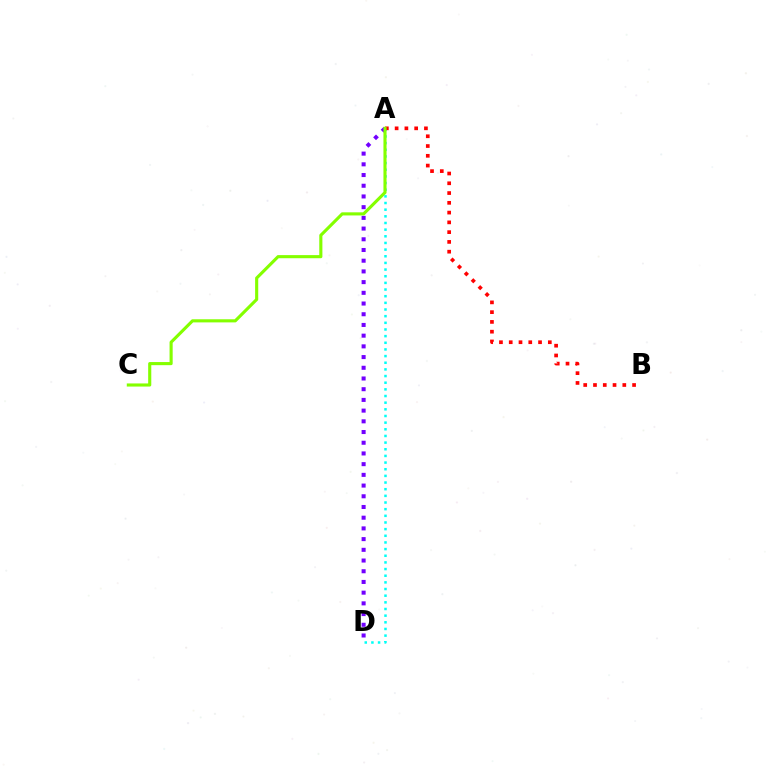{('A', 'D'): [{'color': '#00fff6', 'line_style': 'dotted', 'thickness': 1.81}, {'color': '#7200ff', 'line_style': 'dotted', 'thickness': 2.91}], ('A', 'B'): [{'color': '#ff0000', 'line_style': 'dotted', 'thickness': 2.66}], ('A', 'C'): [{'color': '#84ff00', 'line_style': 'solid', 'thickness': 2.24}]}